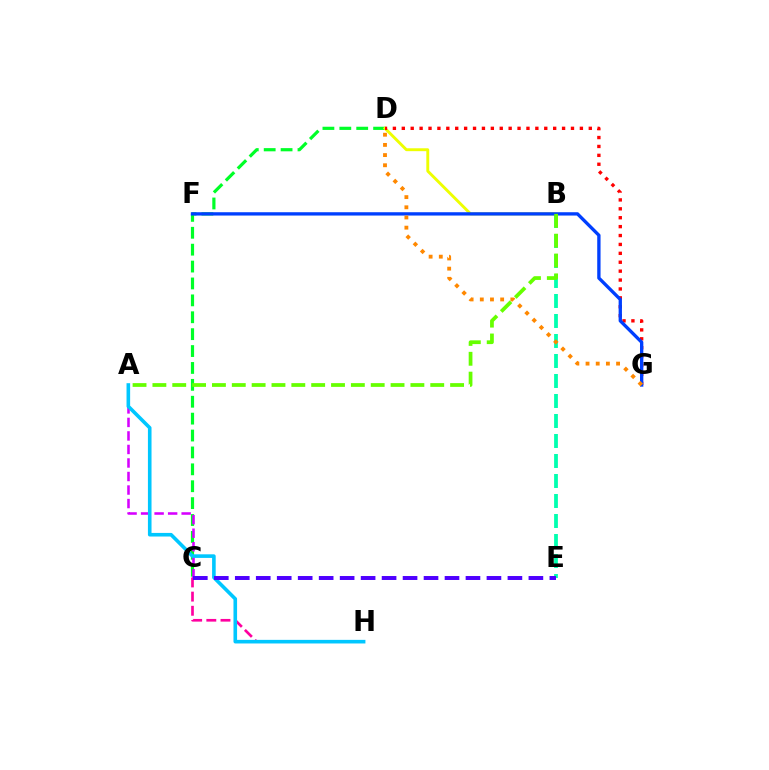{('C', 'D'): [{'color': '#00ff27', 'line_style': 'dashed', 'thickness': 2.3}], ('C', 'H'): [{'color': '#ff00a0', 'line_style': 'dashed', 'thickness': 1.92}], ('B', 'D'): [{'color': '#eeff00', 'line_style': 'solid', 'thickness': 2.09}], ('B', 'E'): [{'color': '#00ffaf', 'line_style': 'dashed', 'thickness': 2.72}], ('A', 'C'): [{'color': '#d600ff', 'line_style': 'dashed', 'thickness': 1.84}], ('D', 'G'): [{'color': '#ff0000', 'line_style': 'dotted', 'thickness': 2.42}, {'color': '#ff8800', 'line_style': 'dotted', 'thickness': 2.77}], ('F', 'G'): [{'color': '#003fff', 'line_style': 'solid', 'thickness': 2.39}], ('A', 'B'): [{'color': '#66ff00', 'line_style': 'dashed', 'thickness': 2.7}], ('A', 'H'): [{'color': '#00c7ff', 'line_style': 'solid', 'thickness': 2.59}], ('C', 'E'): [{'color': '#4f00ff', 'line_style': 'dashed', 'thickness': 2.85}]}